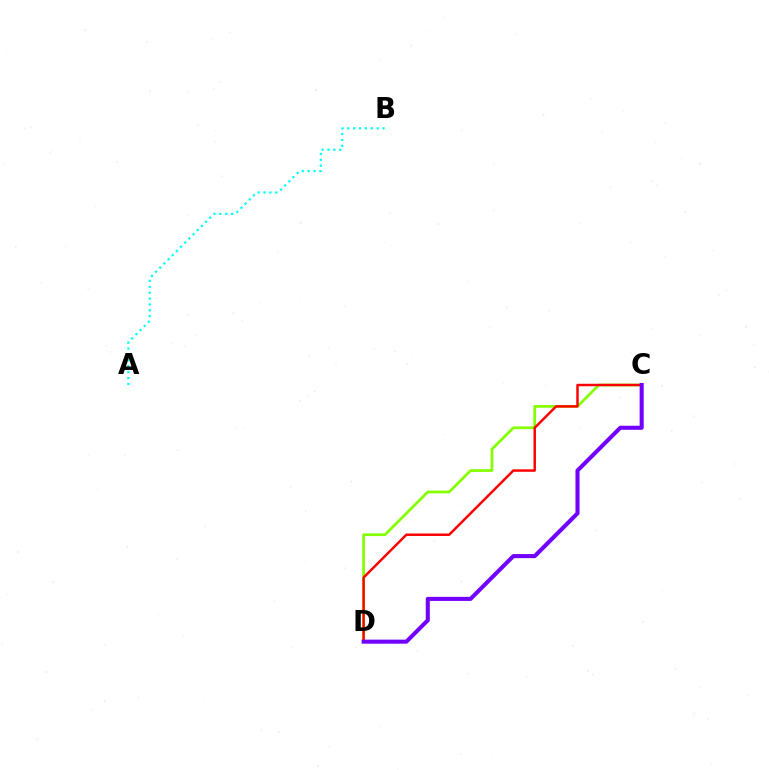{('A', 'B'): [{'color': '#00fff6', 'line_style': 'dotted', 'thickness': 1.6}], ('C', 'D'): [{'color': '#84ff00', 'line_style': 'solid', 'thickness': 1.95}, {'color': '#ff0000', 'line_style': 'solid', 'thickness': 1.77}, {'color': '#7200ff', 'line_style': 'solid', 'thickness': 2.93}]}